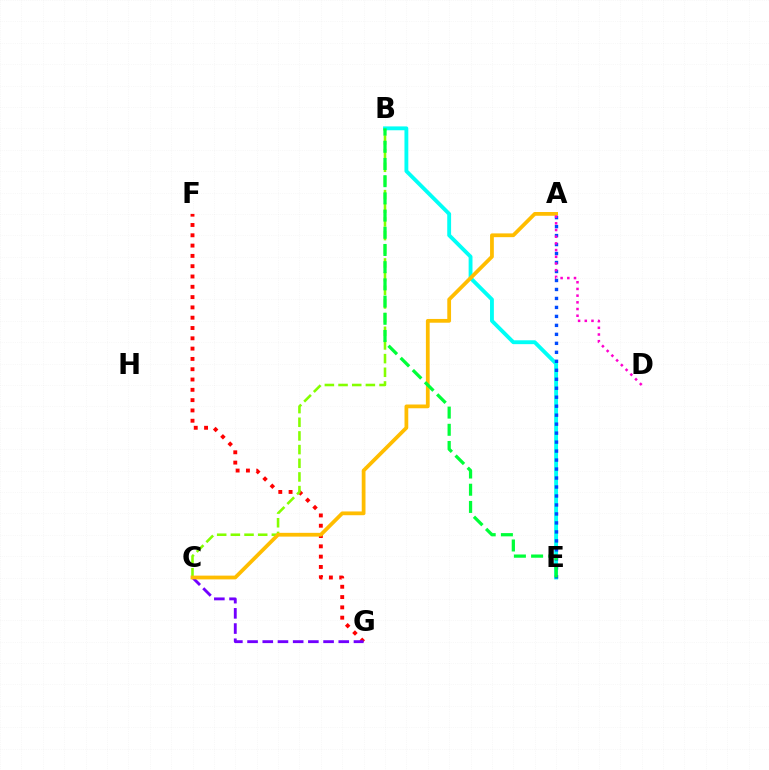{('F', 'G'): [{'color': '#ff0000', 'line_style': 'dotted', 'thickness': 2.8}], ('B', 'C'): [{'color': '#84ff00', 'line_style': 'dashed', 'thickness': 1.86}], ('B', 'E'): [{'color': '#00fff6', 'line_style': 'solid', 'thickness': 2.78}, {'color': '#00ff39', 'line_style': 'dashed', 'thickness': 2.34}], ('C', 'G'): [{'color': '#7200ff', 'line_style': 'dashed', 'thickness': 2.06}], ('A', 'E'): [{'color': '#004bff', 'line_style': 'dotted', 'thickness': 2.44}], ('A', 'C'): [{'color': '#ffbd00', 'line_style': 'solid', 'thickness': 2.71}], ('A', 'D'): [{'color': '#ff00cf', 'line_style': 'dotted', 'thickness': 1.82}]}